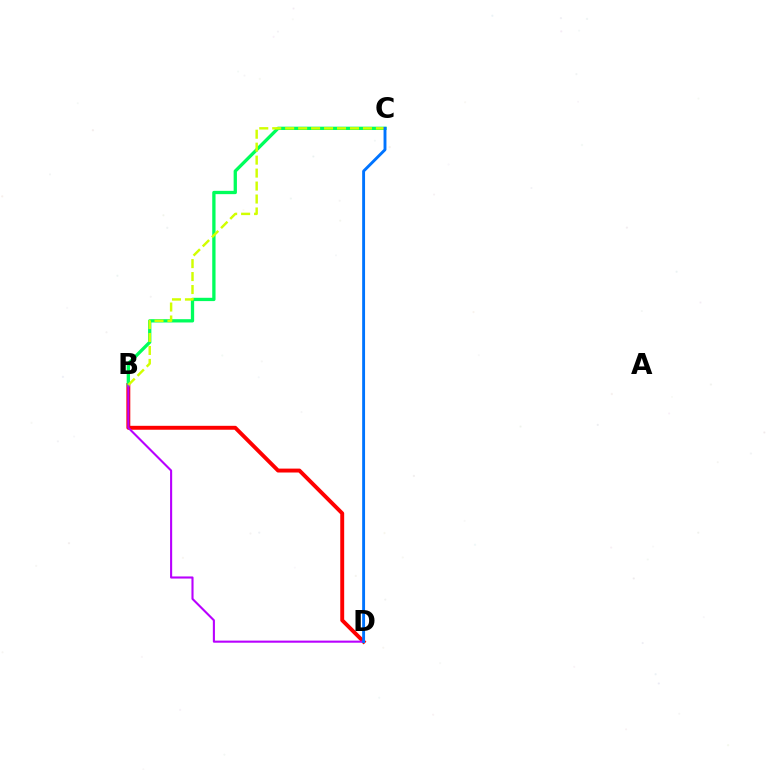{('B', 'D'): [{'color': '#ff0000', 'line_style': 'solid', 'thickness': 2.82}, {'color': '#b900ff', 'line_style': 'solid', 'thickness': 1.51}], ('B', 'C'): [{'color': '#00ff5c', 'line_style': 'solid', 'thickness': 2.38}, {'color': '#d1ff00', 'line_style': 'dashed', 'thickness': 1.76}], ('C', 'D'): [{'color': '#0074ff', 'line_style': 'solid', 'thickness': 2.08}]}